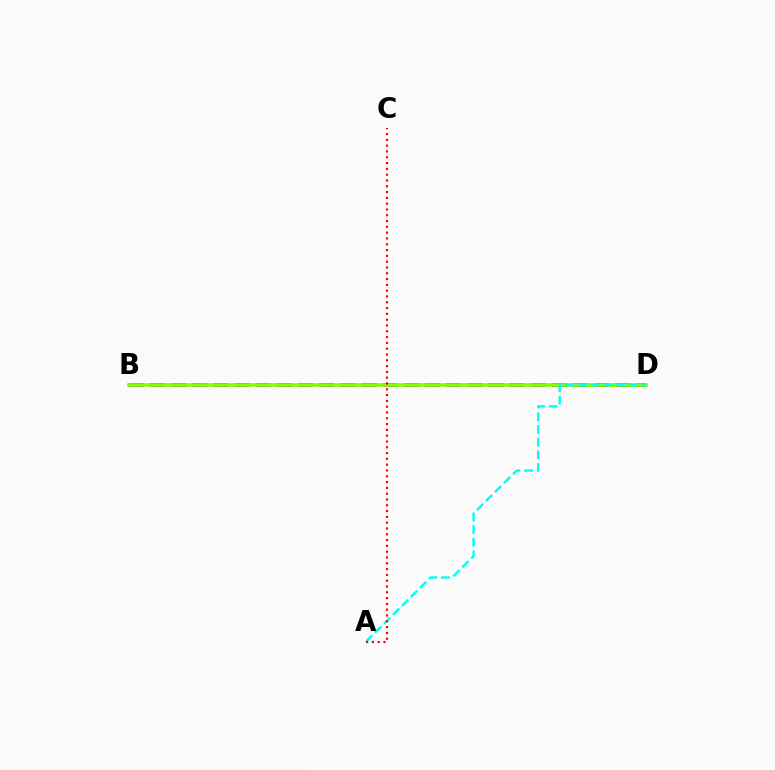{('B', 'D'): [{'color': '#7200ff', 'line_style': 'dashed', 'thickness': 2.87}, {'color': '#84ff00', 'line_style': 'solid', 'thickness': 2.63}], ('A', 'D'): [{'color': '#00fff6', 'line_style': 'dashed', 'thickness': 1.72}], ('A', 'C'): [{'color': '#ff0000', 'line_style': 'dotted', 'thickness': 1.58}]}